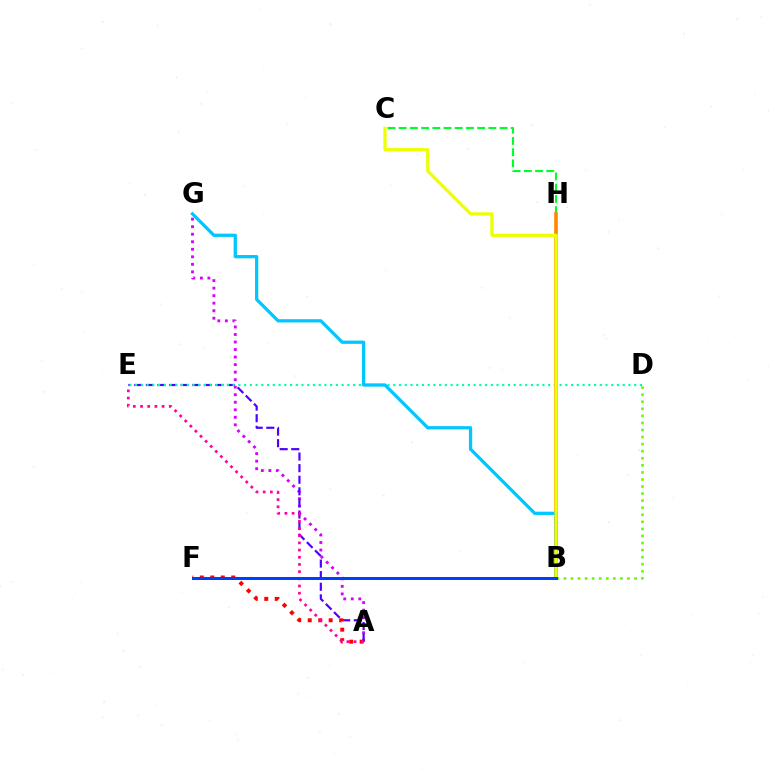{('C', 'H'): [{'color': '#00ff27', 'line_style': 'dashed', 'thickness': 1.52}], ('A', 'G'): [{'color': '#d600ff', 'line_style': 'dotted', 'thickness': 2.05}], ('A', 'E'): [{'color': '#4f00ff', 'line_style': 'dashed', 'thickness': 1.57}, {'color': '#ff00a0', 'line_style': 'dotted', 'thickness': 1.95}], ('D', 'E'): [{'color': '#00ffaf', 'line_style': 'dotted', 'thickness': 1.56}], ('B', 'H'): [{'color': '#ff8800', 'line_style': 'solid', 'thickness': 2.62}], ('B', 'G'): [{'color': '#00c7ff', 'line_style': 'solid', 'thickness': 2.35}], ('B', 'C'): [{'color': '#eeff00', 'line_style': 'solid', 'thickness': 2.33}], ('A', 'F'): [{'color': '#ff0000', 'line_style': 'dotted', 'thickness': 2.84}], ('B', 'D'): [{'color': '#66ff00', 'line_style': 'dotted', 'thickness': 1.92}], ('B', 'F'): [{'color': '#003fff', 'line_style': 'solid', 'thickness': 2.17}]}